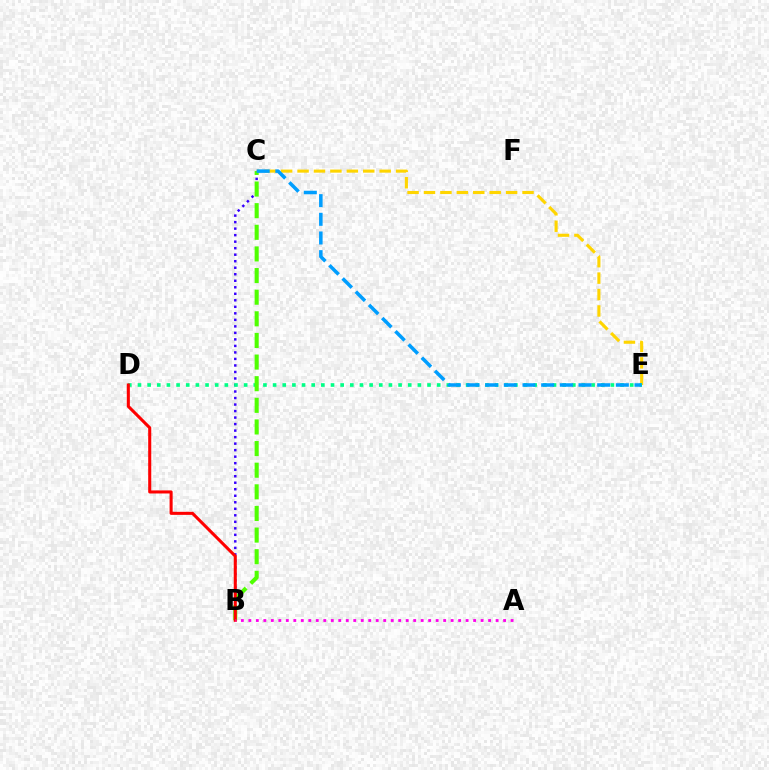{('C', 'E'): [{'color': '#ffd500', 'line_style': 'dashed', 'thickness': 2.23}, {'color': '#009eff', 'line_style': 'dashed', 'thickness': 2.54}], ('B', 'C'): [{'color': '#3700ff', 'line_style': 'dotted', 'thickness': 1.77}, {'color': '#4fff00', 'line_style': 'dashed', 'thickness': 2.94}], ('D', 'E'): [{'color': '#00ff86', 'line_style': 'dotted', 'thickness': 2.62}], ('B', 'D'): [{'color': '#ff0000', 'line_style': 'solid', 'thickness': 2.2}], ('A', 'B'): [{'color': '#ff00ed', 'line_style': 'dotted', 'thickness': 2.04}]}